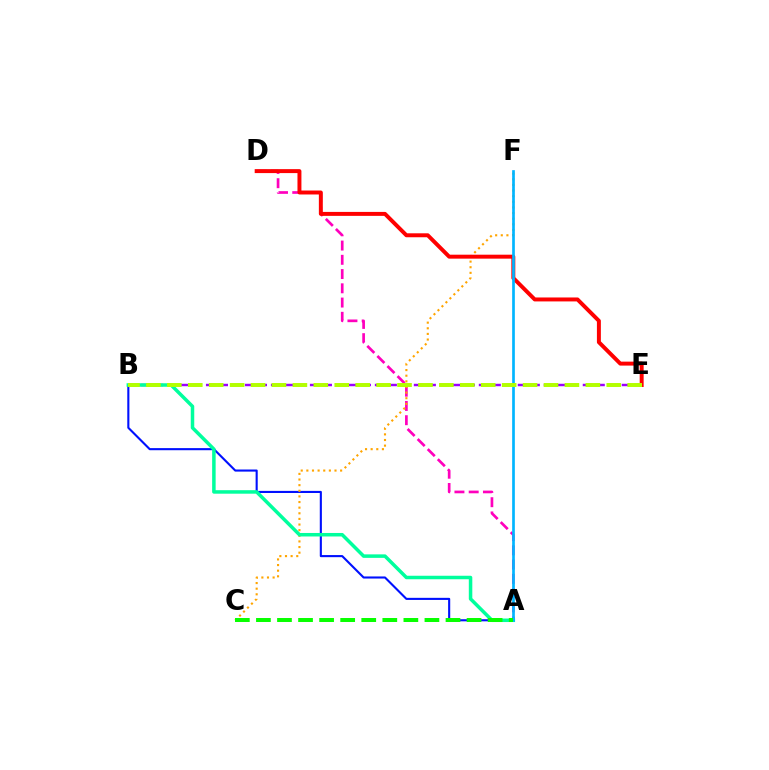{('A', 'D'): [{'color': '#ff00bd', 'line_style': 'dashed', 'thickness': 1.94}], ('A', 'B'): [{'color': '#0010ff', 'line_style': 'solid', 'thickness': 1.52}, {'color': '#00ff9d', 'line_style': 'solid', 'thickness': 2.52}], ('C', 'F'): [{'color': '#ffa500', 'line_style': 'dotted', 'thickness': 1.53}], ('B', 'E'): [{'color': '#9b00ff', 'line_style': 'dashed', 'thickness': 1.77}, {'color': '#b3ff00', 'line_style': 'dashed', 'thickness': 2.84}], ('D', 'E'): [{'color': '#ff0000', 'line_style': 'solid', 'thickness': 2.85}], ('A', 'F'): [{'color': '#00b5ff', 'line_style': 'solid', 'thickness': 1.93}], ('A', 'C'): [{'color': '#08ff00', 'line_style': 'dashed', 'thickness': 2.86}]}